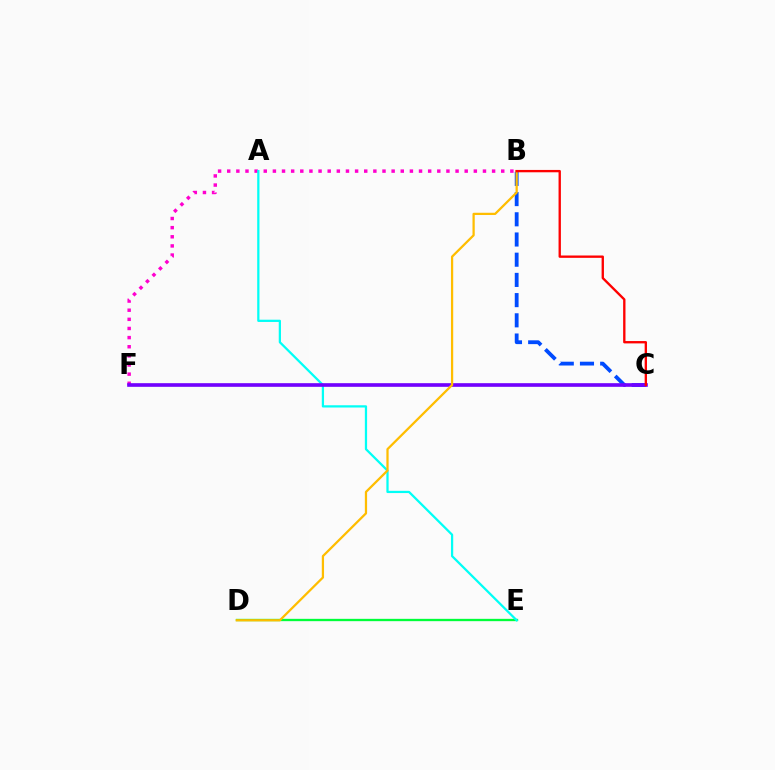{('C', 'F'): [{'color': '#84ff00', 'line_style': 'solid', 'thickness': 1.56}, {'color': '#7200ff', 'line_style': 'solid', 'thickness': 2.62}], ('B', 'F'): [{'color': '#ff00cf', 'line_style': 'dotted', 'thickness': 2.48}], ('D', 'E'): [{'color': '#00ff39', 'line_style': 'solid', 'thickness': 1.68}], ('B', 'C'): [{'color': '#004bff', 'line_style': 'dashed', 'thickness': 2.74}, {'color': '#ff0000', 'line_style': 'solid', 'thickness': 1.69}], ('A', 'E'): [{'color': '#00fff6', 'line_style': 'solid', 'thickness': 1.62}], ('B', 'D'): [{'color': '#ffbd00', 'line_style': 'solid', 'thickness': 1.62}]}